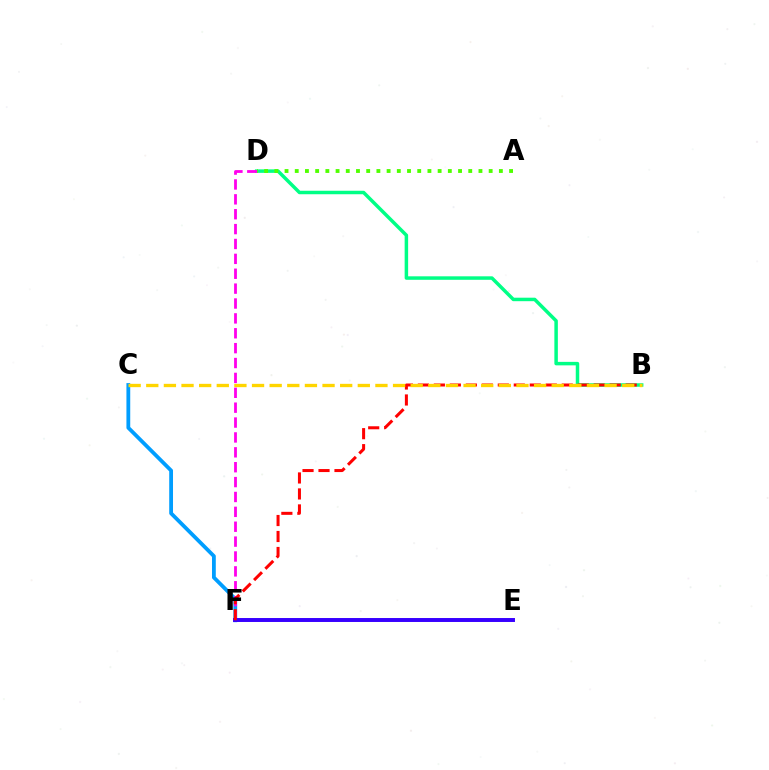{('B', 'D'): [{'color': '#00ff86', 'line_style': 'solid', 'thickness': 2.51}], ('C', 'F'): [{'color': '#009eff', 'line_style': 'solid', 'thickness': 2.73}], ('D', 'F'): [{'color': '#ff00ed', 'line_style': 'dashed', 'thickness': 2.02}], ('E', 'F'): [{'color': '#3700ff', 'line_style': 'solid', 'thickness': 2.84}], ('A', 'D'): [{'color': '#4fff00', 'line_style': 'dotted', 'thickness': 2.77}], ('B', 'F'): [{'color': '#ff0000', 'line_style': 'dashed', 'thickness': 2.17}], ('B', 'C'): [{'color': '#ffd500', 'line_style': 'dashed', 'thickness': 2.39}]}